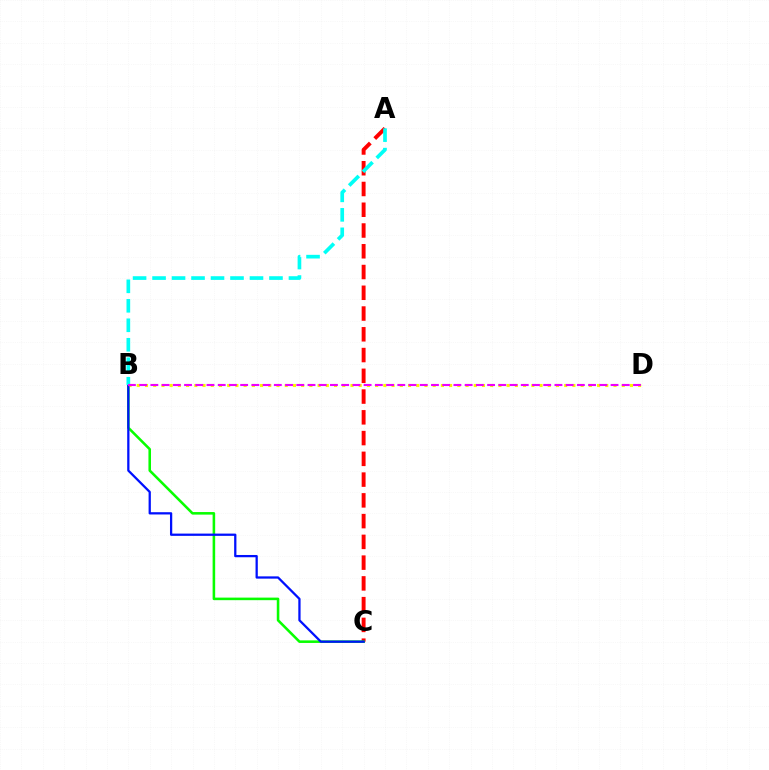{('A', 'C'): [{'color': '#ff0000', 'line_style': 'dashed', 'thickness': 2.82}], ('B', 'C'): [{'color': '#08ff00', 'line_style': 'solid', 'thickness': 1.85}, {'color': '#0010ff', 'line_style': 'solid', 'thickness': 1.63}], ('B', 'D'): [{'color': '#fcf500', 'line_style': 'dotted', 'thickness': 2.23}, {'color': '#ee00ff', 'line_style': 'dashed', 'thickness': 1.52}], ('A', 'B'): [{'color': '#00fff6', 'line_style': 'dashed', 'thickness': 2.65}]}